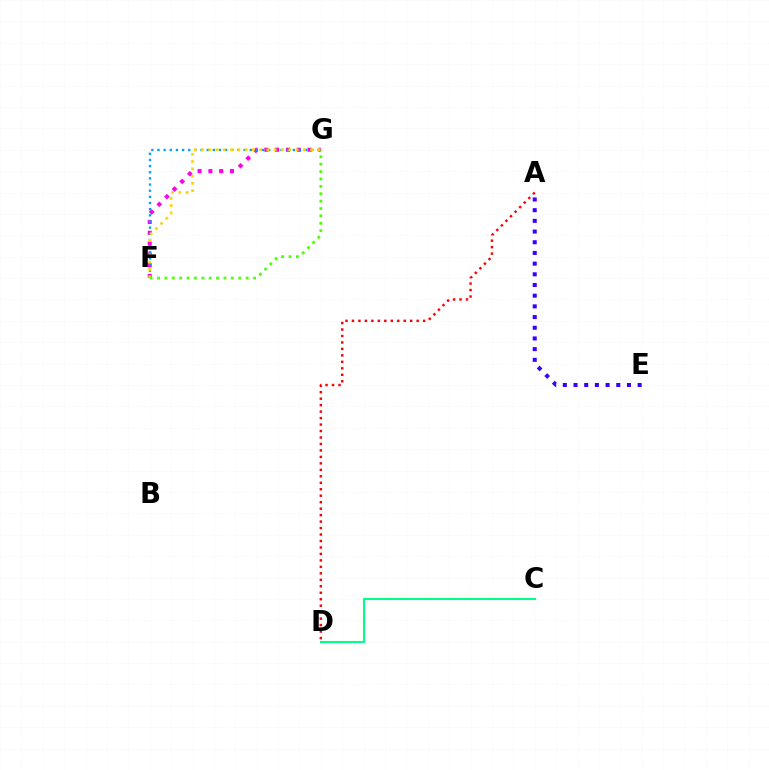{('F', 'G'): [{'color': '#ff00ed', 'line_style': 'dotted', 'thickness': 2.94}, {'color': '#009eff', 'line_style': 'dotted', 'thickness': 1.67}, {'color': '#ffd500', 'line_style': 'dotted', 'thickness': 1.98}, {'color': '#4fff00', 'line_style': 'dotted', 'thickness': 2.01}], ('C', 'D'): [{'color': '#00ff86', 'line_style': 'solid', 'thickness': 1.52}], ('A', 'D'): [{'color': '#ff0000', 'line_style': 'dotted', 'thickness': 1.76}], ('A', 'E'): [{'color': '#3700ff', 'line_style': 'dotted', 'thickness': 2.9}]}